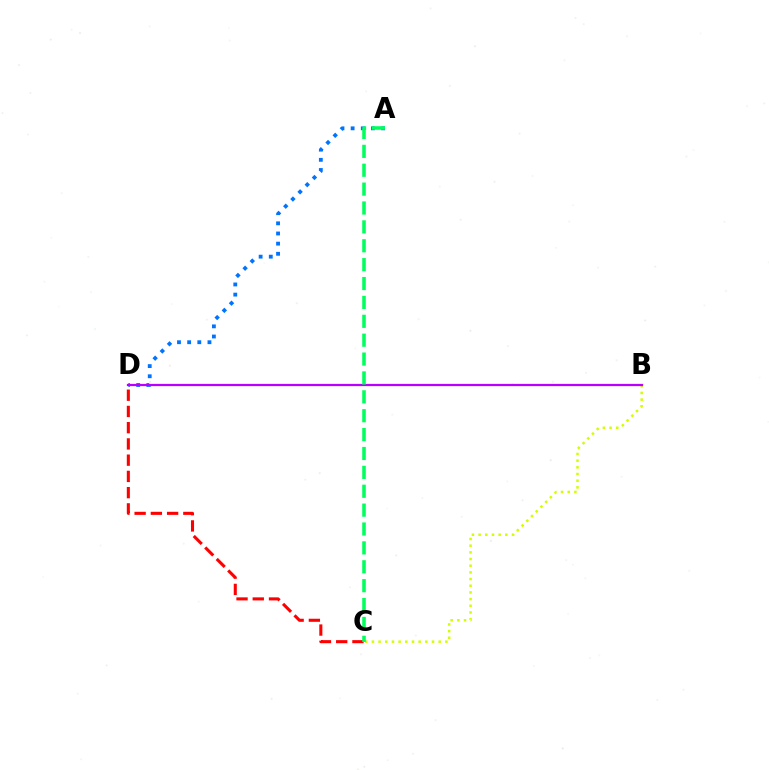{('A', 'D'): [{'color': '#0074ff', 'line_style': 'dotted', 'thickness': 2.76}], ('C', 'D'): [{'color': '#ff0000', 'line_style': 'dashed', 'thickness': 2.21}], ('B', 'C'): [{'color': '#d1ff00', 'line_style': 'dotted', 'thickness': 1.81}], ('B', 'D'): [{'color': '#b900ff', 'line_style': 'solid', 'thickness': 1.62}], ('A', 'C'): [{'color': '#00ff5c', 'line_style': 'dashed', 'thickness': 2.57}]}